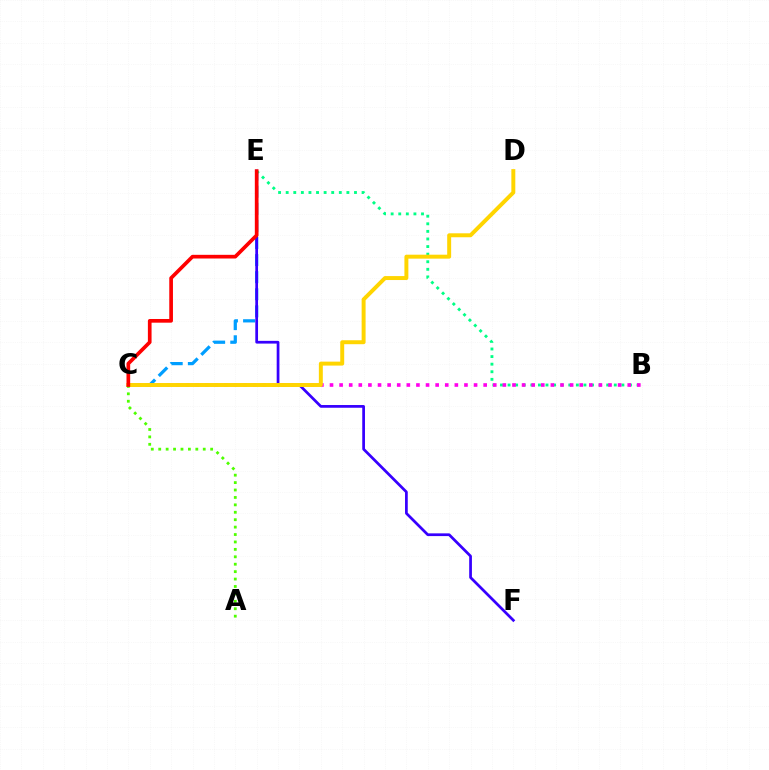{('C', 'E'): [{'color': '#009eff', 'line_style': 'dashed', 'thickness': 2.32}, {'color': '#ff0000', 'line_style': 'solid', 'thickness': 2.65}], ('E', 'F'): [{'color': '#3700ff', 'line_style': 'solid', 'thickness': 1.97}], ('B', 'E'): [{'color': '#00ff86', 'line_style': 'dotted', 'thickness': 2.06}], ('B', 'C'): [{'color': '#ff00ed', 'line_style': 'dotted', 'thickness': 2.61}], ('C', 'D'): [{'color': '#ffd500', 'line_style': 'solid', 'thickness': 2.85}], ('A', 'C'): [{'color': '#4fff00', 'line_style': 'dotted', 'thickness': 2.02}]}